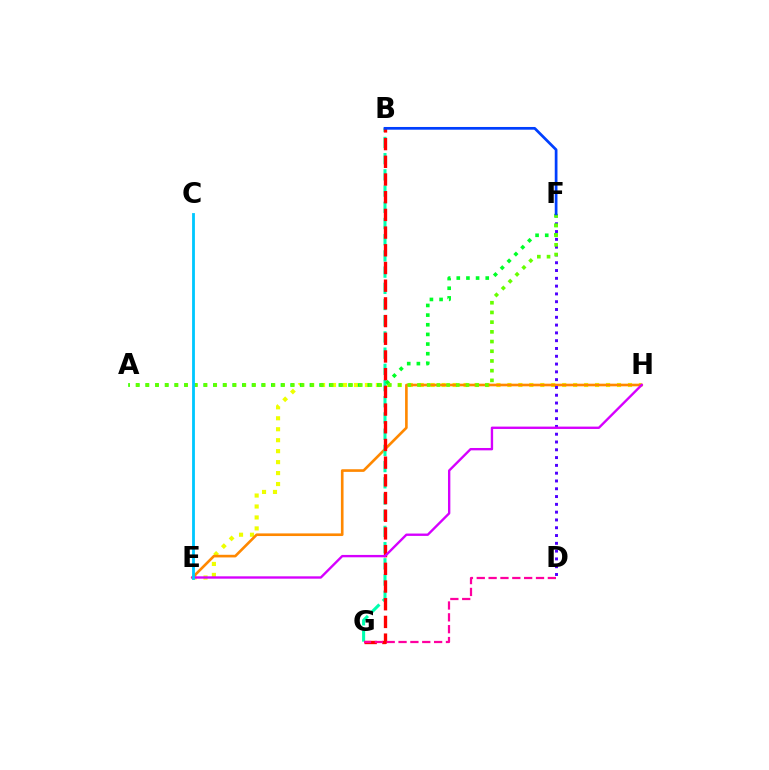{('E', 'H'): [{'color': '#eeff00', 'line_style': 'dotted', 'thickness': 2.98}, {'color': '#ff8800', 'line_style': 'solid', 'thickness': 1.9}, {'color': '#d600ff', 'line_style': 'solid', 'thickness': 1.7}], ('B', 'G'): [{'color': '#00ffaf', 'line_style': 'dashed', 'thickness': 2.2}, {'color': '#ff0000', 'line_style': 'dashed', 'thickness': 2.4}], ('D', 'F'): [{'color': '#4f00ff', 'line_style': 'dotted', 'thickness': 2.12}], ('A', 'F'): [{'color': '#00ff27', 'line_style': 'dotted', 'thickness': 2.62}, {'color': '#66ff00', 'line_style': 'dotted', 'thickness': 2.64}], ('C', 'E'): [{'color': '#00c7ff', 'line_style': 'solid', 'thickness': 2.03}], ('D', 'G'): [{'color': '#ff00a0', 'line_style': 'dashed', 'thickness': 1.61}], ('B', 'F'): [{'color': '#003fff', 'line_style': 'solid', 'thickness': 1.96}]}